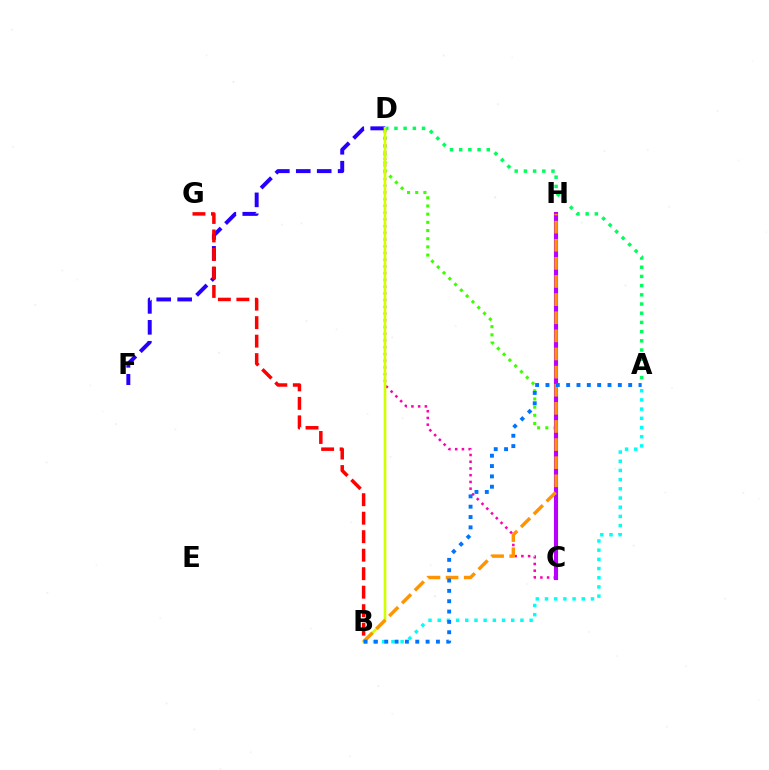{('C', 'D'): [{'color': '#3dff00', 'line_style': 'dotted', 'thickness': 2.22}, {'color': '#ff00ac', 'line_style': 'dotted', 'thickness': 1.83}], ('D', 'F'): [{'color': '#2500ff', 'line_style': 'dashed', 'thickness': 2.84}], ('A', 'D'): [{'color': '#00ff5c', 'line_style': 'dotted', 'thickness': 2.5}], ('A', 'B'): [{'color': '#00fff6', 'line_style': 'dotted', 'thickness': 2.5}, {'color': '#0074ff', 'line_style': 'dotted', 'thickness': 2.81}], ('B', 'G'): [{'color': '#ff0000', 'line_style': 'dashed', 'thickness': 2.51}], ('C', 'H'): [{'color': '#b900ff', 'line_style': 'solid', 'thickness': 2.95}], ('B', 'D'): [{'color': '#d1ff00', 'line_style': 'solid', 'thickness': 1.93}], ('B', 'H'): [{'color': '#ff9400', 'line_style': 'dashed', 'thickness': 2.46}]}